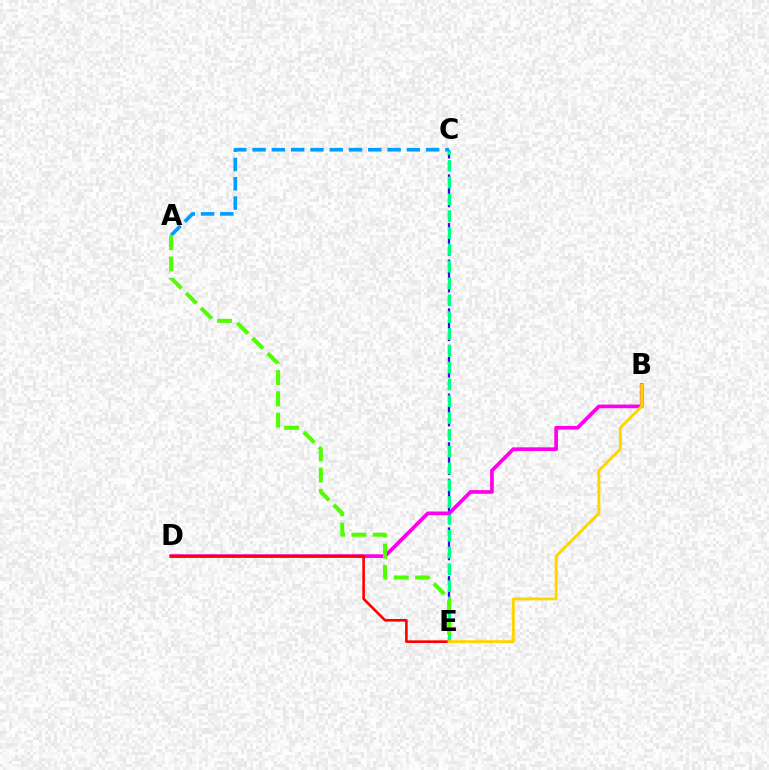{('C', 'E'): [{'color': '#3700ff', 'line_style': 'dashed', 'thickness': 1.65}, {'color': '#00ff86', 'line_style': 'dashed', 'thickness': 2.28}], ('B', 'D'): [{'color': '#ff00ed', 'line_style': 'solid', 'thickness': 2.65}], ('D', 'E'): [{'color': '#ff0000', 'line_style': 'solid', 'thickness': 1.89}], ('B', 'E'): [{'color': '#ffd500', 'line_style': 'solid', 'thickness': 2.08}], ('A', 'C'): [{'color': '#009eff', 'line_style': 'dashed', 'thickness': 2.62}], ('A', 'E'): [{'color': '#4fff00', 'line_style': 'dashed', 'thickness': 2.89}]}